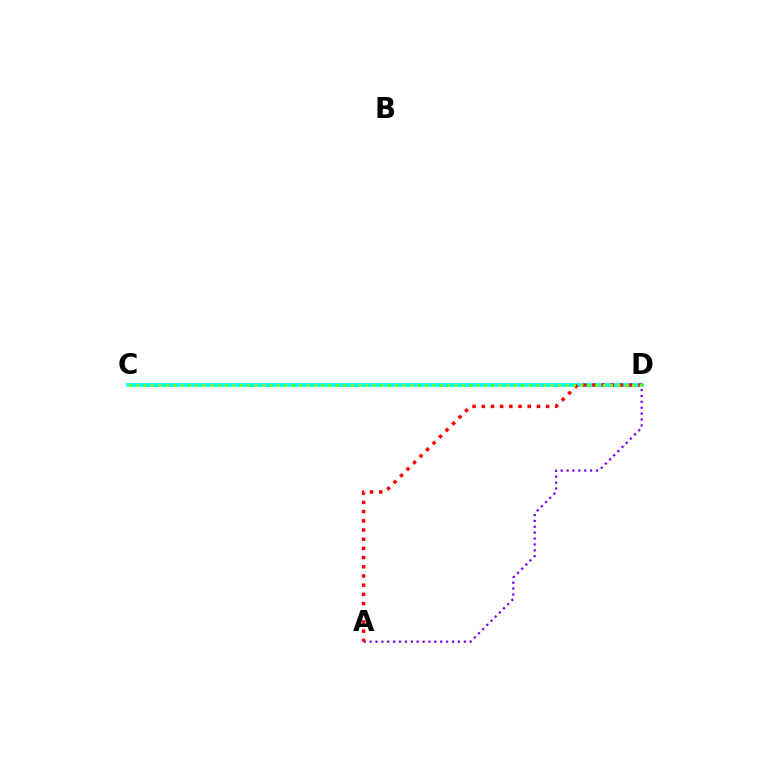{('C', 'D'): [{'color': '#00fff6', 'line_style': 'solid', 'thickness': 2.71}, {'color': '#84ff00', 'line_style': 'dotted', 'thickness': 2.01}], ('A', 'D'): [{'color': '#7200ff', 'line_style': 'dotted', 'thickness': 1.6}, {'color': '#ff0000', 'line_style': 'dotted', 'thickness': 2.5}]}